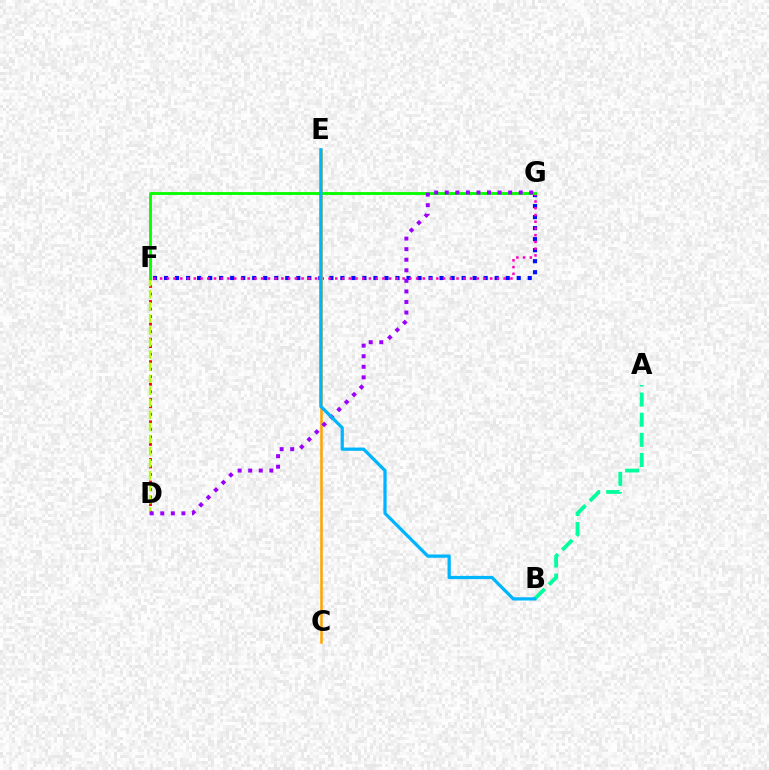{('D', 'F'): [{'color': '#ff0000', 'line_style': 'dotted', 'thickness': 2.04}, {'color': '#b3ff00', 'line_style': 'dashed', 'thickness': 1.64}], ('F', 'G'): [{'color': '#0010ff', 'line_style': 'dotted', 'thickness': 2.99}, {'color': '#ff00bd', 'line_style': 'dotted', 'thickness': 1.83}, {'color': '#08ff00', 'line_style': 'solid', 'thickness': 2.06}], ('A', 'B'): [{'color': '#00ff9d', 'line_style': 'dashed', 'thickness': 2.73}], ('C', 'E'): [{'color': '#ffa500', 'line_style': 'solid', 'thickness': 1.83}], ('D', 'G'): [{'color': '#9b00ff', 'line_style': 'dotted', 'thickness': 2.87}], ('B', 'E'): [{'color': '#00b5ff', 'line_style': 'solid', 'thickness': 2.34}]}